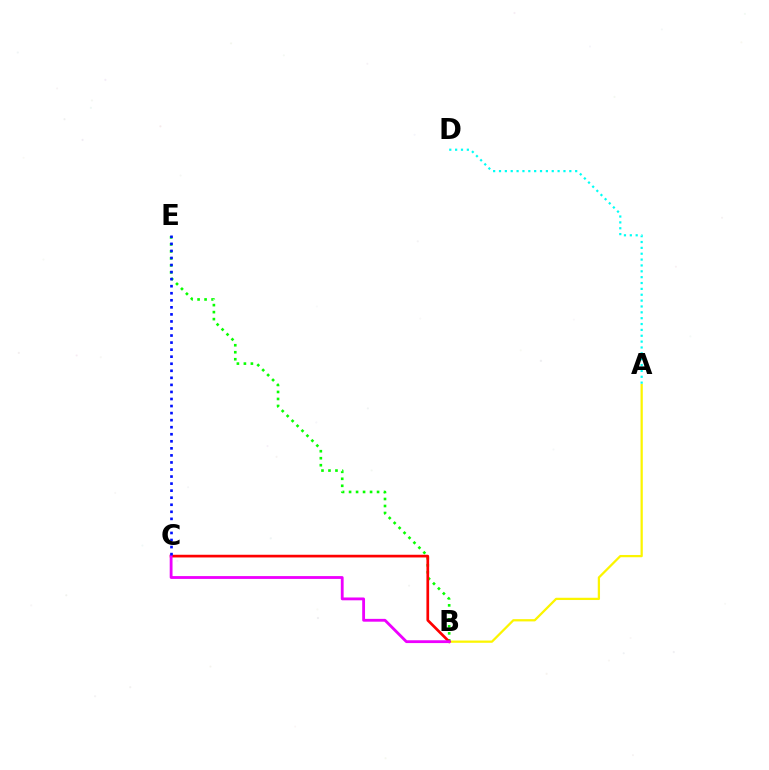{('A', 'B'): [{'color': '#fcf500', 'line_style': 'solid', 'thickness': 1.62}], ('B', 'E'): [{'color': '#08ff00', 'line_style': 'dotted', 'thickness': 1.9}], ('A', 'D'): [{'color': '#00fff6', 'line_style': 'dotted', 'thickness': 1.59}], ('B', 'C'): [{'color': '#ff0000', 'line_style': 'solid', 'thickness': 1.94}, {'color': '#ee00ff', 'line_style': 'solid', 'thickness': 2.03}], ('C', 'E'): [{'color': '#0010ff', 'line_style': 'dotted', 'thickness': 1.92}]}